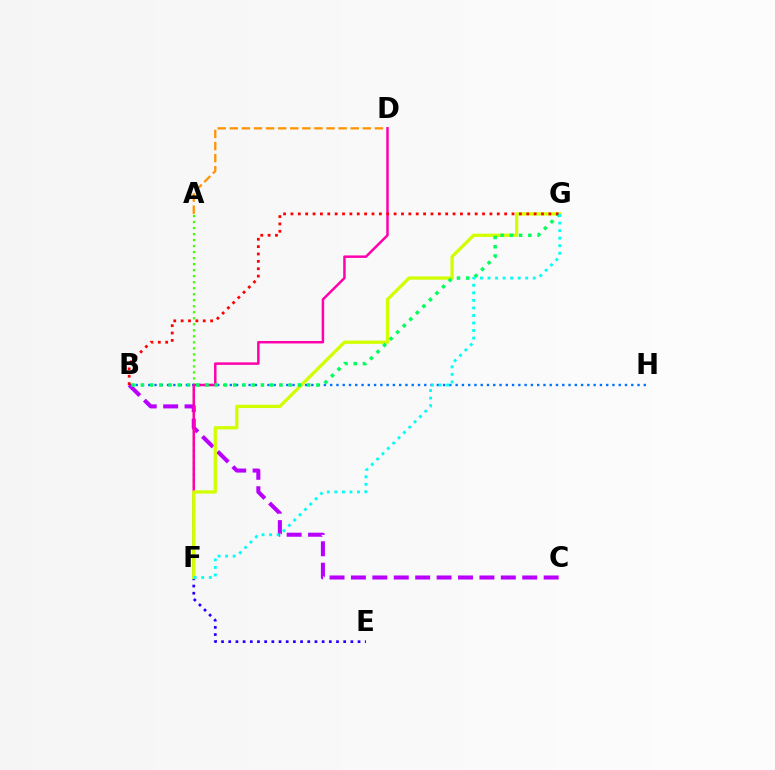{('E', 'F'): [{'color': '#2500ff', 'line_style': 'dotted', 'thickness': 1.95}], ('A', 'F'): [{'color': '#3dff00', 'line_style': 'dotted', 'thickness': 1.63}], ('A', 'D'): [{'color': '#ff9400', 'line_style': 'dashed', 'thickness': 1.64}], ('B', 'H'): [{'color': '#0074ff', 'line_style': 'dotted', 'thickness': 1.7}], ('B', 'C'): [{'color': '#b900ff', 'line_style': 'dashed', 'thickness': 2.91}], ('D', 'F'): [{'color': '#ff00ac', 'line_style': 'solid', 'thickness': 1.79}], ('F', 'G'): [{'color': '#d1ff00', 'line_style': 'solid', 'thickness': 2.36}, {'color': '#00fff6', 'line_style': 'dotted', 'thickness': 2.05}], ('B', 'G'): [{'color': '#00ff5c', 'line_style': 'dotted', 'thickness': 2.51}, {'color': '#ff0000', 'line_style': 'dotted', 'thickness': 2.0}]}